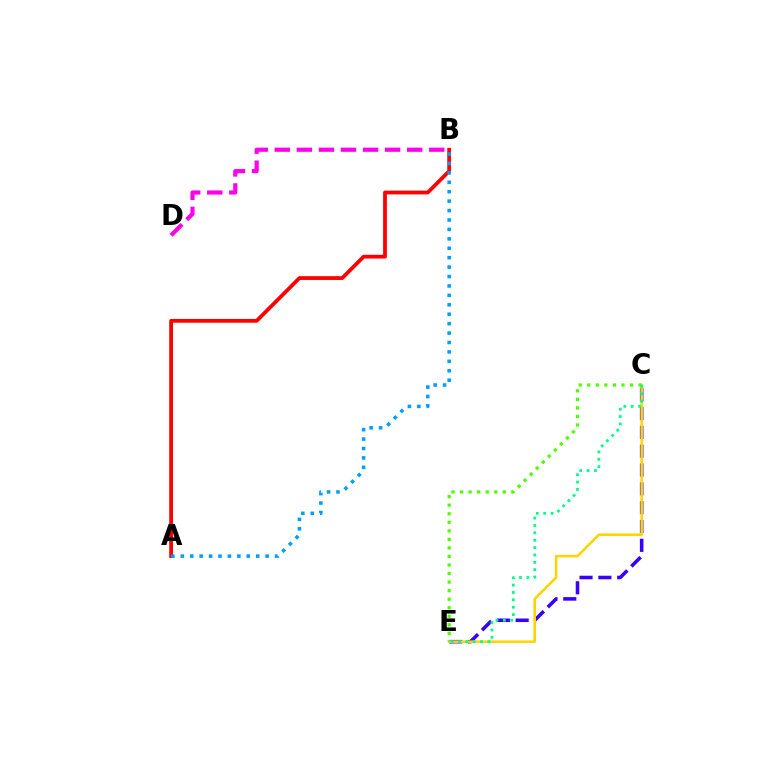{('A', 'B'): [{'color': '#ff0000', 'line_style': 'solid', 'thickness': 2.72}, {'color': '#009eff', 'line_style': 'dotted', 'thickness': 2.56}], ('C', 'E'): [{'color': '#3700ff', 'line_style': 'dashed', 'thickness': 2.56}, {'color': '#ffd500', 'line_style': 'solid', 'thickness': 1.85}, {'color': '#4fff00', 'line_style': 'dotted', 'thickness': 2.32}, {'color': '#00ff86', 'line_style': 'dotted', 'thickness': 2.0}], ('B', 'D'): [{'color': '#ff00ed', 'line_style': 'dashed', 'thickness': 3.0}]}